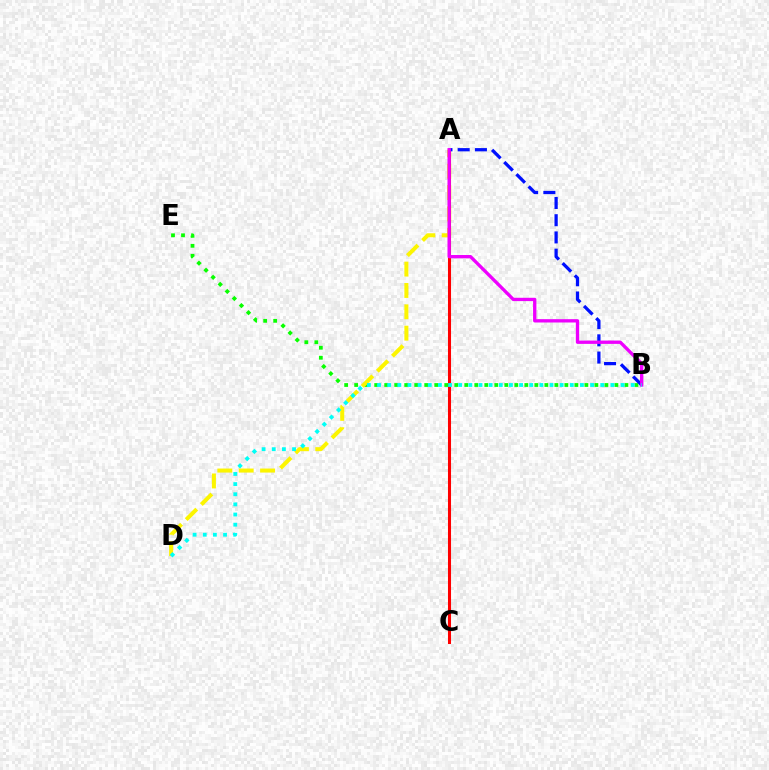{('B', 'E'): [{'color': '#08ff00', 'line_style': 'dotted', 'thickness': 2.72}], ('A', 'D'): [{'color': '#fcf500', 'line_style': 'dashed', 'thickness': 2.9}], ('A', 'C'): [{'color': '#ff0000', 'line_style': 'solid', 'thickness': 2.2}], ('A', 'B'): [{'color': '#0010ff', 'line_style': 'dashed', 'thickness': 2.34}, {'color': '#ee00ff', 'line_style': 'solid', 'thickness': 2.39}], ('B', 'D'): [{'color': '#00fff6', 'line_style': 'dotted', 'thickness': 2.76}]}